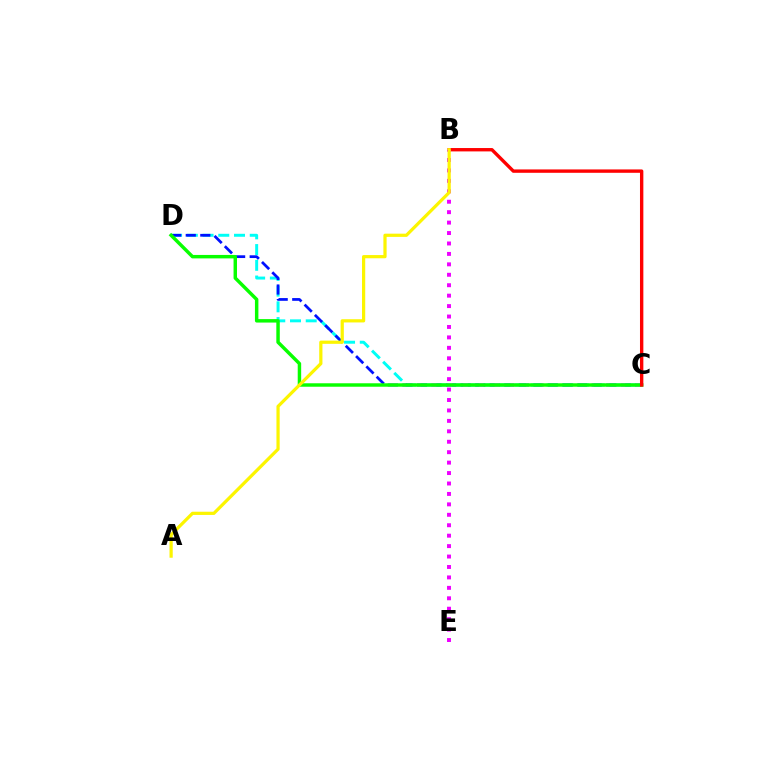{('C', 'D'): [{'color': '#00fff6', 'line_style': 'dashed', 'thickness': 2.14}, {'color': '#0010ff', 'line_style': 'dashed', 'thickness': 1.98}, {'color': '#08ff00', 'line_style': 'solid', 'thickness': 2.49}], ('B', 'C'): [{'color': '#ff0000', 'line_style': 'solid', 'thickness': 2.43}], ('B', 'E'): [{'color': '#ee00ff', 'line_style': 'dotted', 'thickness': 2.84}], ('A', 'B'): [{'color': '#fcf500', 'line_style': 'solid', 'thickness': 2.32}]}